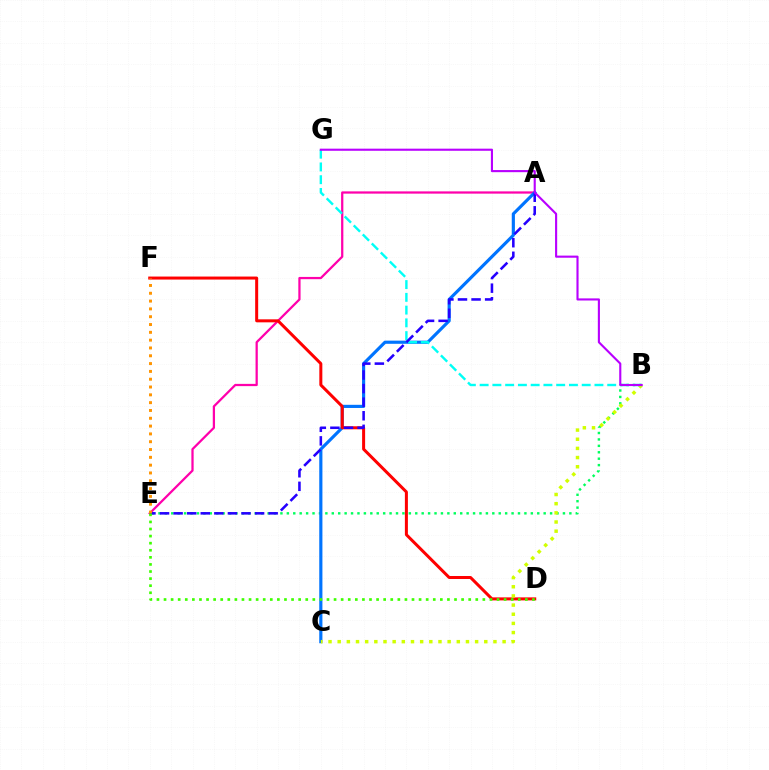{('A', 'E'): [{'color': '#ff00ac', 'line_style': 'solid', 'thickness': 1.62}, {'color': '#2500ff', 'line_style': 'dashed', 'thickness': 1.84}], ('B', 'E'): [{'color': '#00ff5c', 'line_style': 'dotted', 'thickness': 1.74}], ('A', 'C'): [{'color': '#0074ff', 'line_style': 'solid', 'thickness': 2.28}], ('D', 'F'): [{'color': '#ff0000', 'line_style': 'solid', 'thickness': 2.17}], ('B', 'C'): [{'color': '#d1ff00', 'line_style': 'dotted', 'thickness': 2.49}], ('B', 'G'): [{'color': '#00fff6', 'line_style': 'dashed', 'thickness': 1.73}, {'color': '#b900ff', 'line_style': 'solid', 'thickness': 1.53}], ('E', 'F'): [{'color': '#ff9400', 'line_style': 'dotted', 'thickness': 2.12}], ('D', 'E'): [{'color': '#3dff00', 'line_style': 'dotted', 'thickness': 1.92}]}